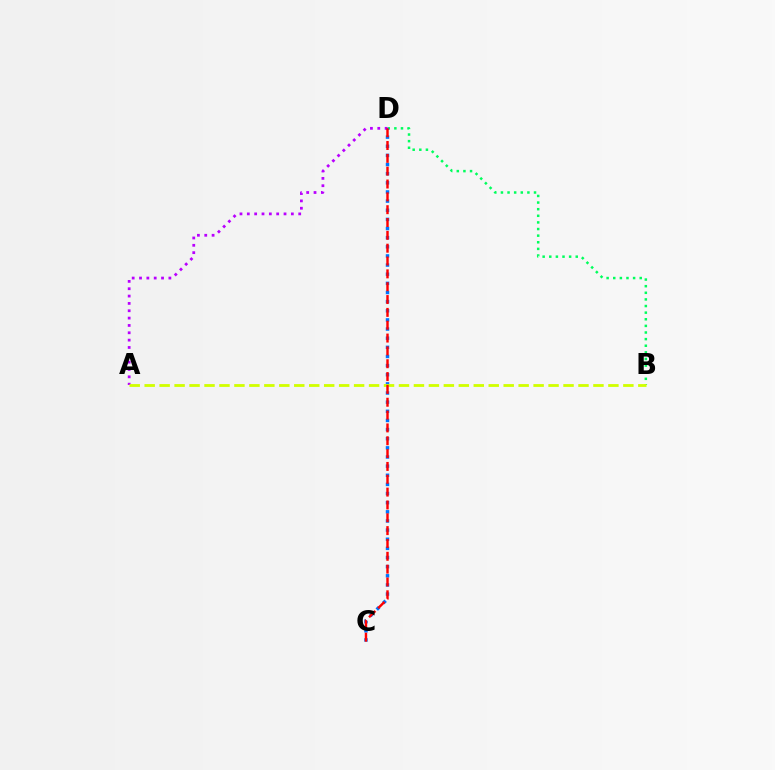{('B', 'D'): [{'color': '#00ff5c', 'line_style': 'dotted', 'thickness': 1.8}], ('C', 'D'): [{'color': '#0074ff', 'line_style': 'dotted', 'thickness': 2.48}, {'color': '#ff0000', 'line_style': 'dashed', 'thickness': 1.74}], ('A', 'D'): [{'color': '#b900ff', 'line_style': 'dotted', 'thickness': 1.99}], ('A', 'B'): [{'color': '#d1ff00', 'line_style': 'dashed', 'thickness': 2.03}]}